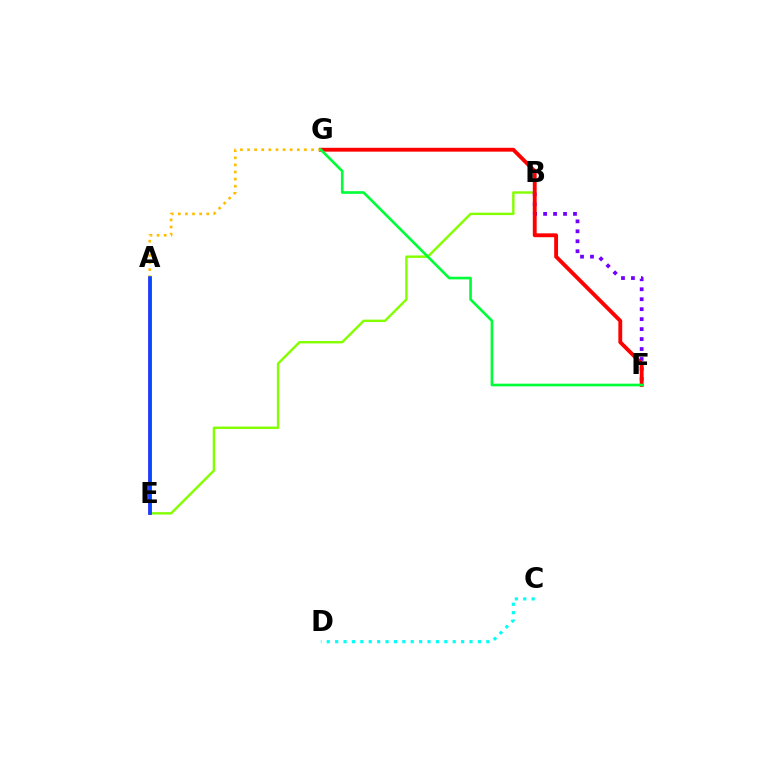{('B', 'E'): [{'color': '#84ff00', 'line_style': 'solid', 'thickness': 1.74}], ('B', 'F'): [{'color': '#7200ff', 'line_style': 'dotted', 'thickness': 2.71}], ('C', 'D'): [{'color': '#00fff6', 'line_style': 'dotted', 'thickness': 2.28}], ('A', 'E'): [{'color': '#ff00cf', 'line_style': 'solid', 'thickness': 2.55}, {'color': '#004bff', 'line_style': 'solid', 'thickness': 2.55}], ('F', 'G'): [{'color': '#ff0000', 'line_style': 'solid', 'thickness': 2.78}, {'color': '#00ff39', 'line_style': 'solid', 'thickness': 1.91}], ('A', 'G'): [{'color': '#ffbd00', 'line_style': 'dotted', 'thickness': 1.93}]}